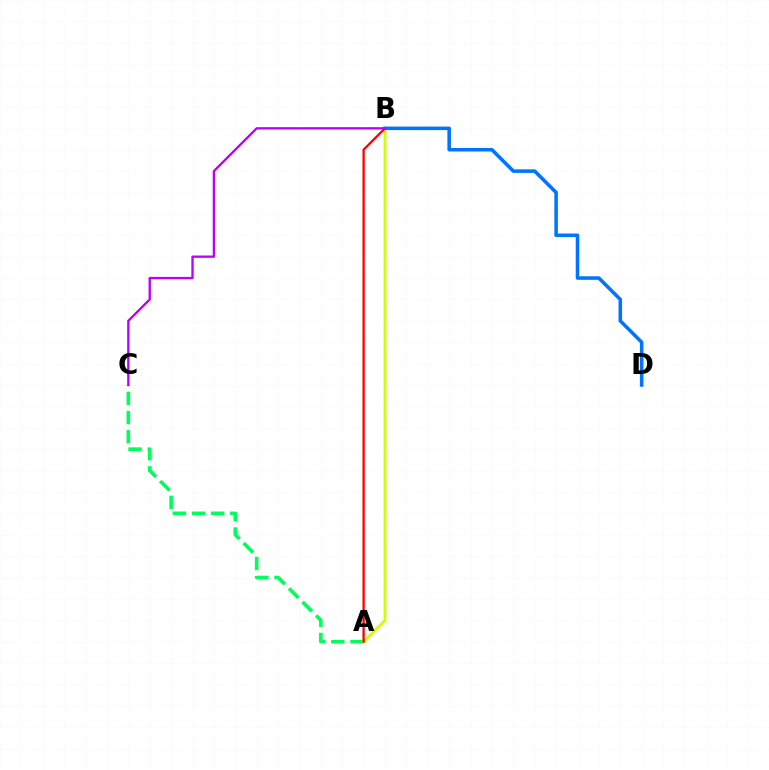{('A', 'C'): [{'color': '#00ff5c', 'line_style': 'dashed', 'thickness': 2.6}], ('A', 'B'): [{'color': '#d1ff00', 'line_style': 'solid', 'thickness': 2.05}, {'color': '#ff0000', 'line_style': 'solid', 'thickness': 1.65}], ('B', 'D'): [{'color': '#0074ff', 'line_style': 'solid', 'thickness': 2.55}], ('B', 'C'): [{'color': '#b900ff', 'line_style': 'solid', 'thickness': 1.68}]}